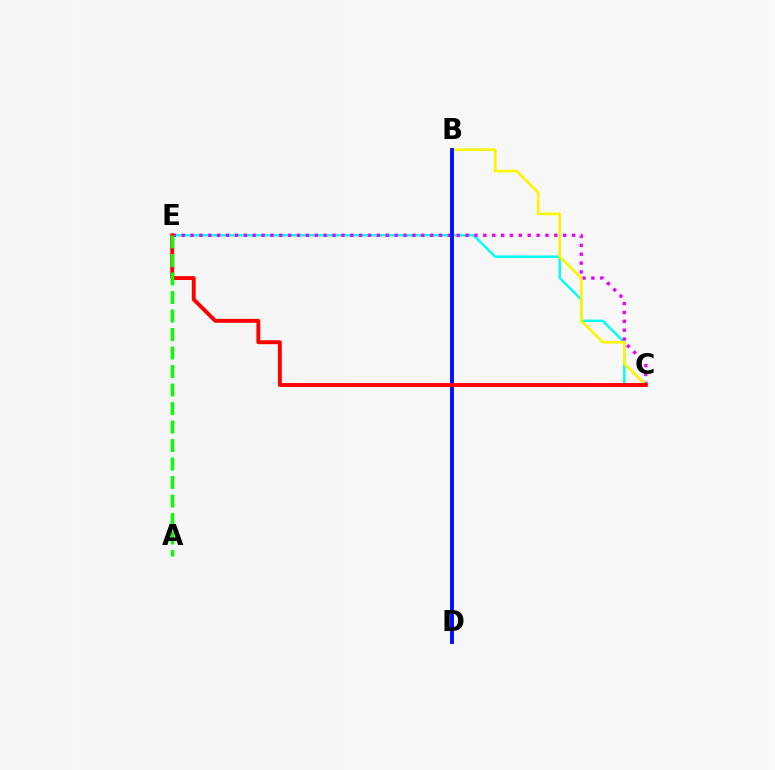{('C', 'E'): [{'color': '#00fff6', 'line_style': 'solid', 'thickness': 1.76}, {'color': '#ee00ff', 'line_style': 'dotted', 'thickness': 2.41}, {'color': '#ff0000', 'line_style': 'solid', 'thickness': 2.8}], ('B', 'C'): [{'color': '#fcf500', 'line_style': 'solid', 'thickness': 1.9}], ('B', 'D'): [{'color': '#0010ff', 'line_style': 'solid', 'thickness': 2.81}], ('A', 'E'): [{'color': '#08ff00', 'line_style': 'dashed', 'thickness': 2.51}]}